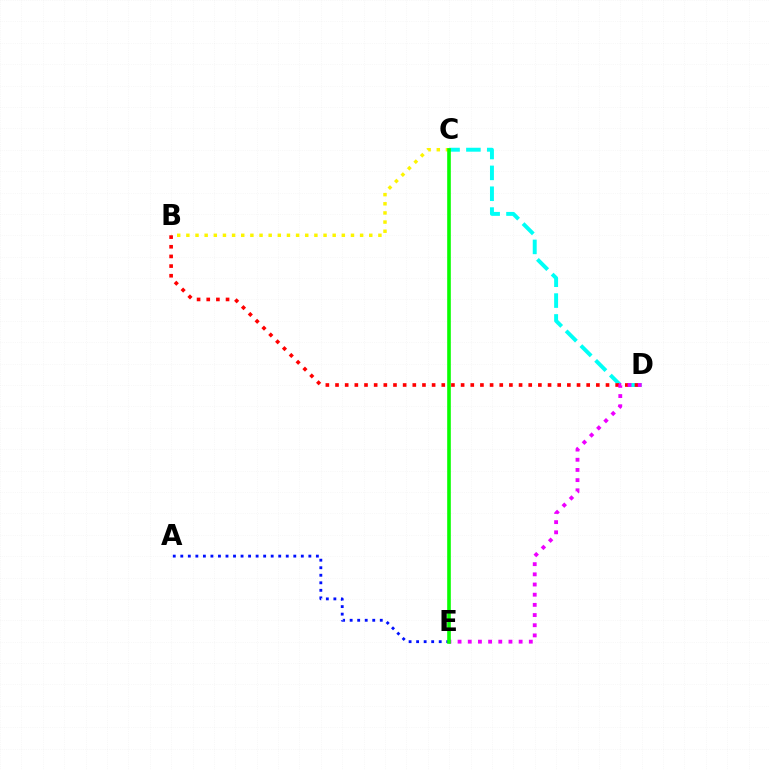{('B', 'C'): [{'color': '#fcf500', 'line_style': 'dotted', 'thickness': 2.48}], ('C', 'D'): [{'color': '#00fff6', 'line_style': 'dashed', 'thickness': 2.83}], ('A', 'E'): [{'color': '#0010ff', 'line_style': 'dotted', 'thickness': 2.05}], ('B', 'D'): [{'color': '#ff0000', 'line_style': 'dotted', 'thickness': 2.62}], ('D', 'E'): [{'color': '#ee00ff', 'line_style': 'dotted', 'thickness': 2.77}], ('C', 'E'): [{'color': '#08ff00', 'line_style': 'solid', 'thickness': 2.6}]}